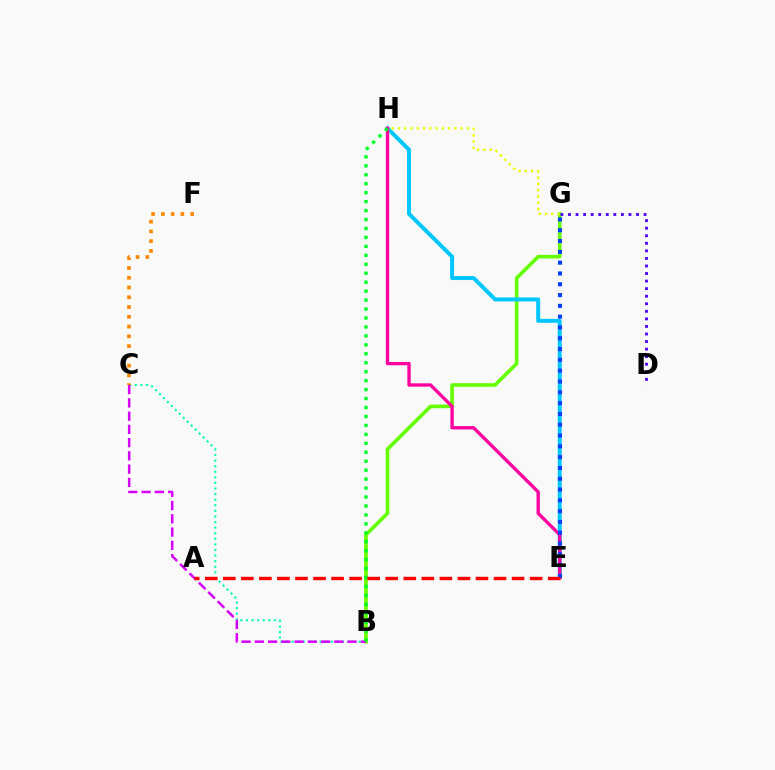{('B', 'G'): [{'color': '#66ff00', 'line_style': 'solid', 'thickness': 2.61}], ('B', 'C'): [{'color': '#00ffaf', 'line_style': 'dotted', 'thickness': 1.52}, {'color': '#d600ff', 'line_style': 'dashed', 'thickness': 1.8}], ('E', 'H'): [{'color': '#00c7ff', 'line_style': 'solid', 'thickness': 2.86}, {'color': '#ff00a0', 'line_style': 'solid', 'thickness': 2.4}], ('C', 'F'): [{'color': '#ff8800', 'line_style': 'dotted', 'thickness': 2.65}], ('E', 'G'): [{'color': '#003fff', 'line_style': 'dotted', 'thickness': 2.94}], ('D', 'G'): [{'color': '#4f00ff', 'line_style': 'dotted', 'thickness': 2.05}], ('B', 'H'): [{'color': '#00ff27', 'line_style': 'dotted', 'thickness': 2.43}], ('A', 'E'): [{'color': '#ff0000', 'line_style': 'dashed', 'thickness': 2.45}], ('G', 'H'): [{'color': '#eeff00', 'line_style': 'dotted', 'thickness': 1.71}]}